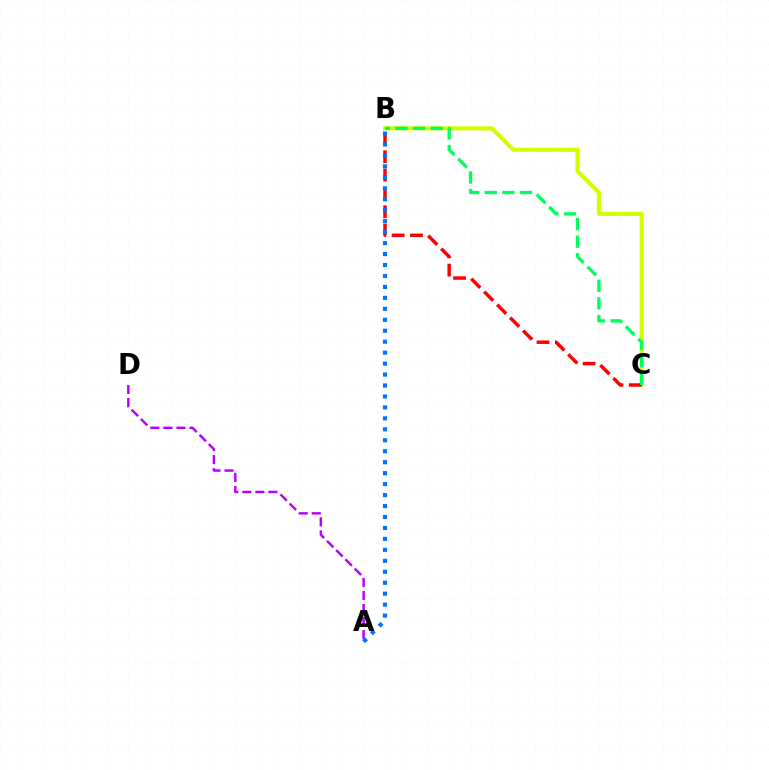{('A', 'D'): [{'color': '#b900ff', 'line_style': 'dashed', 'thickness': 1.77}], ('B', 'C'): [{'color': '#d1ff00', 'line_style': 'solid', 'thickness': 2.96}, {'color': '#ff0000', 'line_style': 'dashed', 'thickness': 2.49}, {'color': '#00ff5c', 'line_style': 'dashed', 'thickness': 2.39}], ('A', 'B'): [{'color': '#0074ff', 'line_style': 'dotted', 'thickness': 2.98}]}